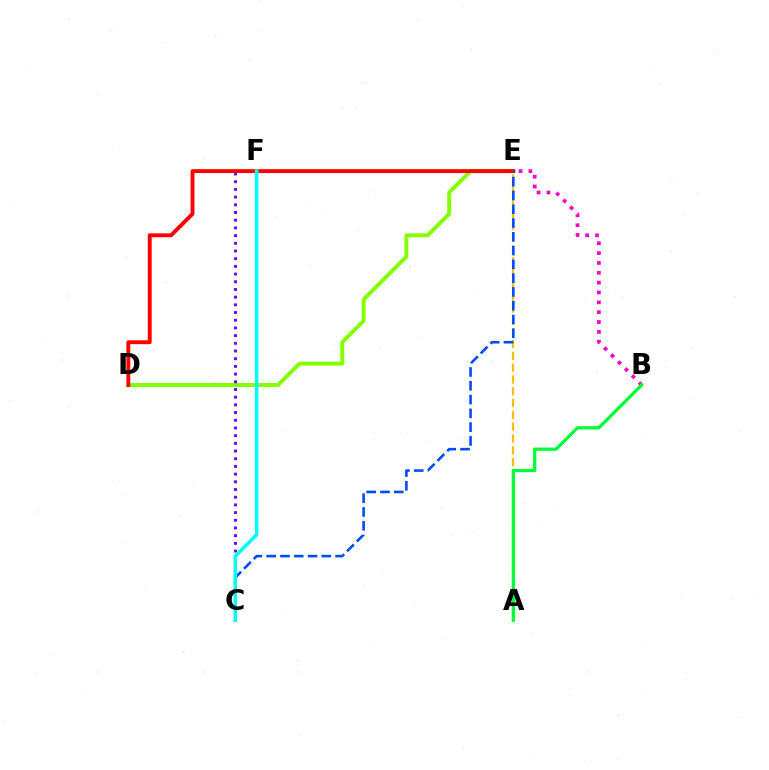{('D', 'E'): [{'color': '#84ff00', 'line_style': 'solid', 'thickness': 2.82}, {'color': '#ff0000', 'line_style': 'solid', 'thickness': 2.81}], ('B', 'E'): [{'color': '#ff00cf', 'line_style': 'dotted', 'thickness': 2.68}], ('C', 'F'): [{'color': '#7200ff', 'line_style': 'dotted', 'thickness': 2.09}, {'color': '#00fff6', 'line_style': 'solid', 'thickness': 2.53}], ('A', 'E'): [{'color': '#ffbd00', 'line_style': 'dashed', 'thickness': 1.61}], ('A', 'B'): [{'color': '#00ff39', 'line_style': 'solid', 'thickness': 2.32}], ('C', 'E'): [{'color': '#004bff', 'line_style': 'dashed', 'thickness': 1.87}]}